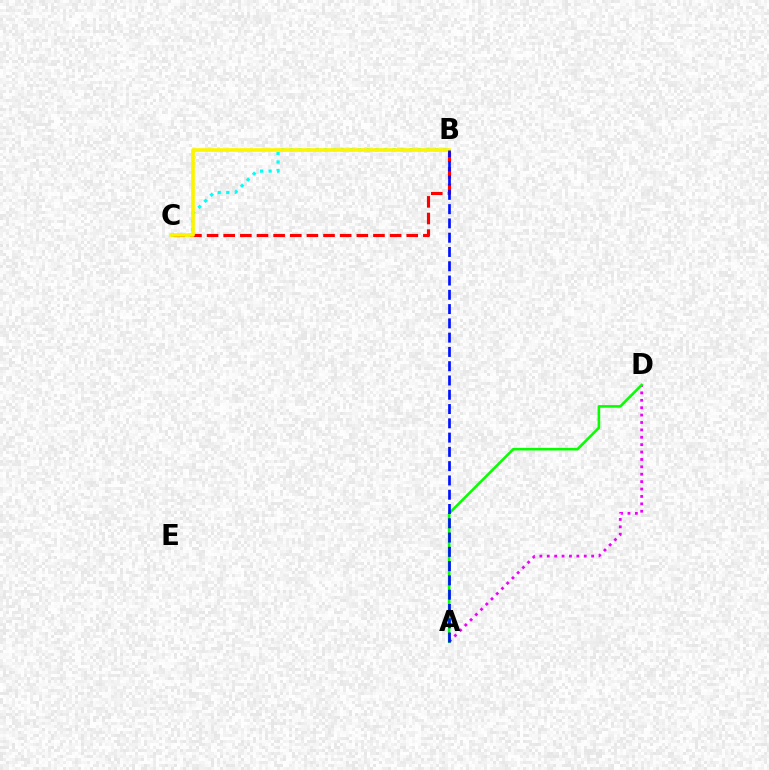{('A', 'D'): [{'color': '#ee00ff', 'line_style': 'dotted', 'thickness': 2.01}, {'color': '#08ff00', 'line_style': 'solid', 'thickness': 1.87}], ('B', 'C'): [{'color': '#00fff6', 'line_style': 'dotted', 'thickness': 2.32}, {'color': '#ff0000', 'line_style': 'dashed', 'thickness': 2.26}, {'color': '#fcf500', 'line_style': 'solid', 'thickness': 2.63}], ('A', 'B'): [{'color': '#0010ff', 'line_style': 'dashed', 'thickness': 1.94}]}